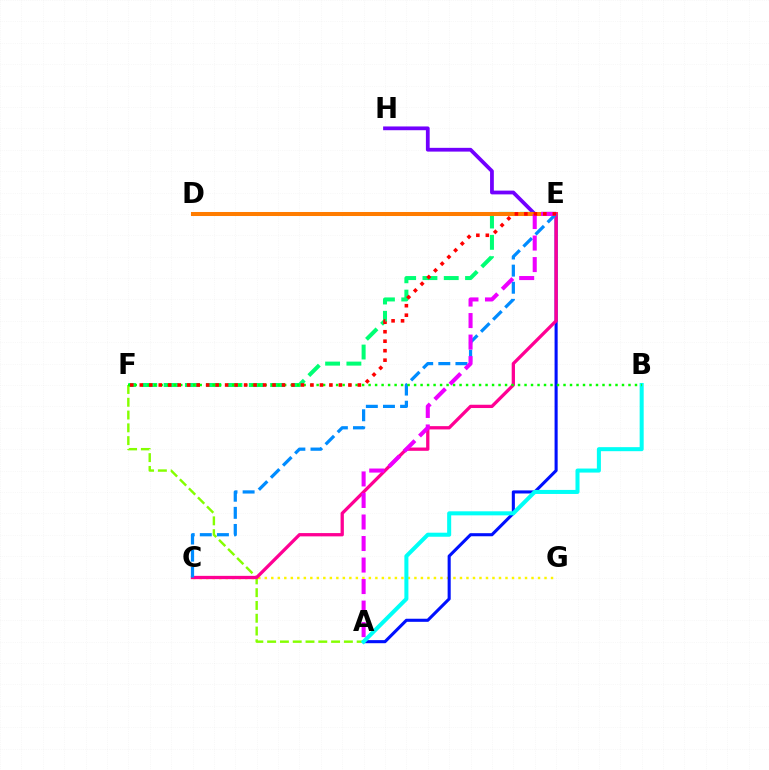{('E', 'H'): [{'color': '#7200ff', 'line_style': 'solid', 'thickness': 2.71}], ('C', 'G'): [{'color': '#fcf500', 'line_style': 'dotted', 'thickness': 1.77}], ('E', 'F'): [{'color': '#00ff74', 'line_style': 'dashed', 'thickness': 2.89}, {'color': '#ff0000', 'line_style': 'dotted', 'thickness': 2.58}], ('A', 'E'): [{'color': '#0010ff', 'line_style': 'solid', 'thickness': 2.22}, {'color': '#ee00ff', 'line_style': 'dashed', 'thickness': 2.92}], ('A', 'F'): [{'color': '#84ff00', 'line_style': 'dashed', 'thickness': 1.74}], ('D', 'E'): [{'color': '#ff7c00', 'line_style': 'solid', 'thickness': 2.91}], ('A', 'B'): [{'color': '#00fff6', 'line_style': 'solid', 'thickness': 2.91}], ('C', 'E'): [{'color': '#ff0094', 'line_style': 'solid', 'thickness': 2.37}, {'color': '#008cff', 'line_style': 'dashed', 'thickness': 2.33}], ('B', 'F'): [{'color': '#08ff00', 'line_style': 'dotted', 'thickness': 1.77}]}